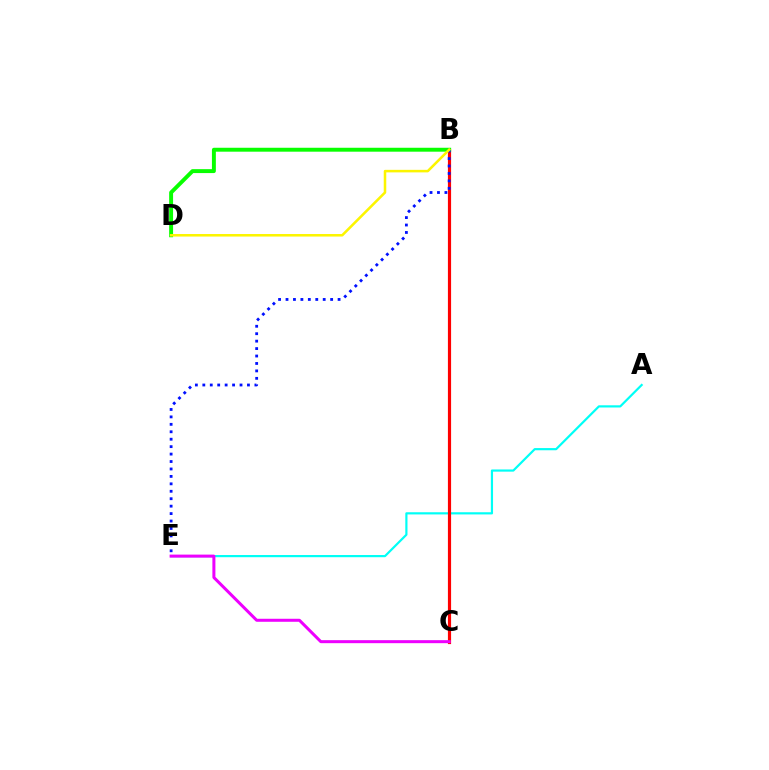{('A', 'E'): [{'color': '#00fff6', 'line_style': 'solid', 'thickness': 1.58}], ('B', 'C'): [{'color': '#ff0000', 'line_style': 'solid', 'thickness': 2.29}], ('B', 'D'): [{'color': '#08ff00', 'line_style': 'solid', 'thickness': 2.82}, {'color': '#fcf500', 'line_style': 'solid', 'thickness': 1.83}], ('C', 'E'): [{'color': '#ee00ff', 'line_style': 'solid', 'thickness': 2.17}], ('B', 'E'): [{'color': '#0010ff', 'line_style': 'dotted', 'thickness': 2.02}]}